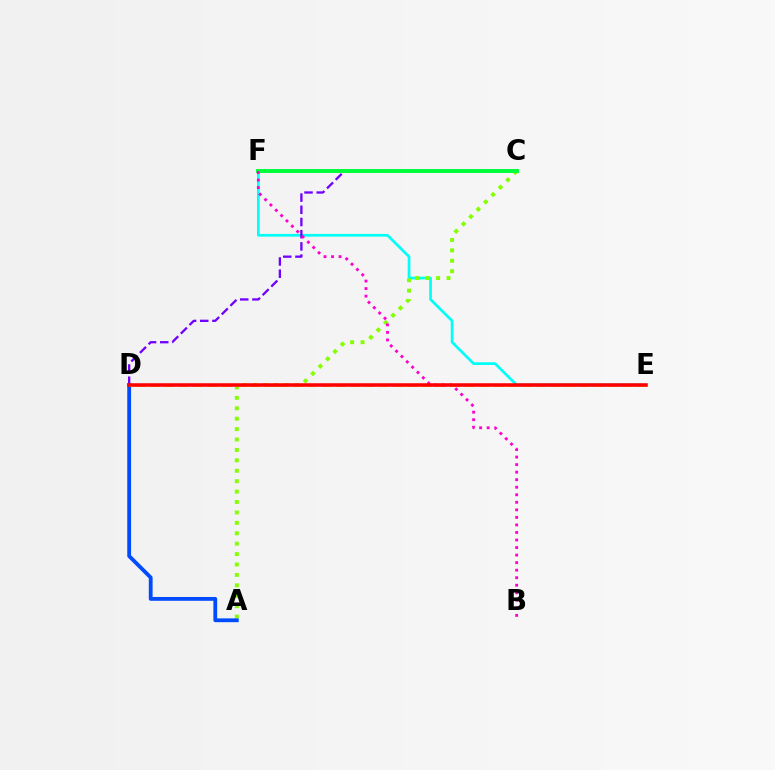{('E', 'F'): [{'color': '#00fff6', 'line_style': 'solid', 'thickness': 1.94}], ('A', 'C'): [{'color': '#84ff00', 'line_style': 'dotted', 'thickness': 2.83}], ('C', 'D'): [{'color': '#7200ff', 'line_style': 'dashed', 'thickness': 1.66}], ('C', 'F'): [{'color': '#00ff39', 'line_style': 'solid', 'thickness': 2.85}], ('A', 'D'): [{'color': '#004bff', 'line_style': 'solid', 'thickness': 2.75}], ('D', 'E'): [{'color': '#ffbd00', 'line_style': 'dashed', 'thickness': 1.94}, {'color': '#ff0000', 'line_style': 'solid', 'thickness': 2.54}], ('B', 'F'): [{'color': '#ff00cf', 'line_style': 'dotted', 'thickness': 2.05}]}